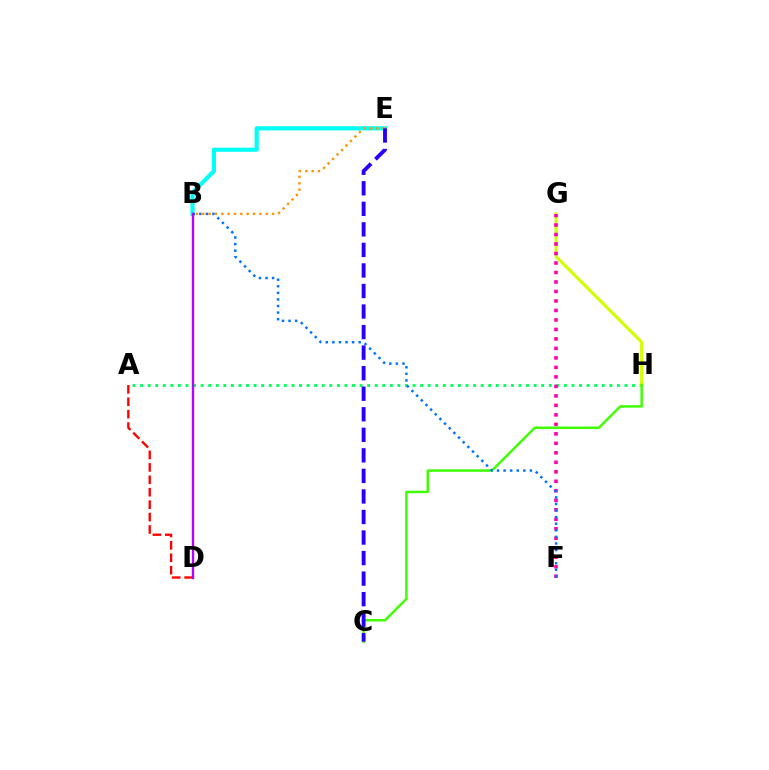{('B', 'E'): [{'color': '#00fff6', 'line_style': 'solid', 'thickness': 2.98}, {'color': '#ff9400', 'line_style': 'dotted', 'thickness': 1.72}], ('A', 'H'): [{'color': '#00ff5c', 'line_style': 'dotted', 'thickness': 2.06}], ('G', 'H'): [{'color': '#d1ff00', 'line_style': 'solid', 'thickness': 2.26}], ('C', 'H'): [{'color': '#3dff00', 'line_style': 'solid', 'thickness': 1.77}], ('A', 'D'): [{'color': '#ff0000', 'line_style': 'dashed', 'thickness': 1.69}], ('F', 'G'): [{'color': '#ff00ac', 'line_style': 'dotted', 'thickness': 2.58}], ('B', 'F'): [{'color': '#0074ff', 'line_style': 'dotted', 'thickness': 1.79}], ('C', 'E'): [{'color': '#2500ff', 'line_style': 'dashed', 'thickness': 2.79}], ('B', 'D'): [{'color': '#b900ff', 'line_style': 'solid', 'thickness': 1.7}]}